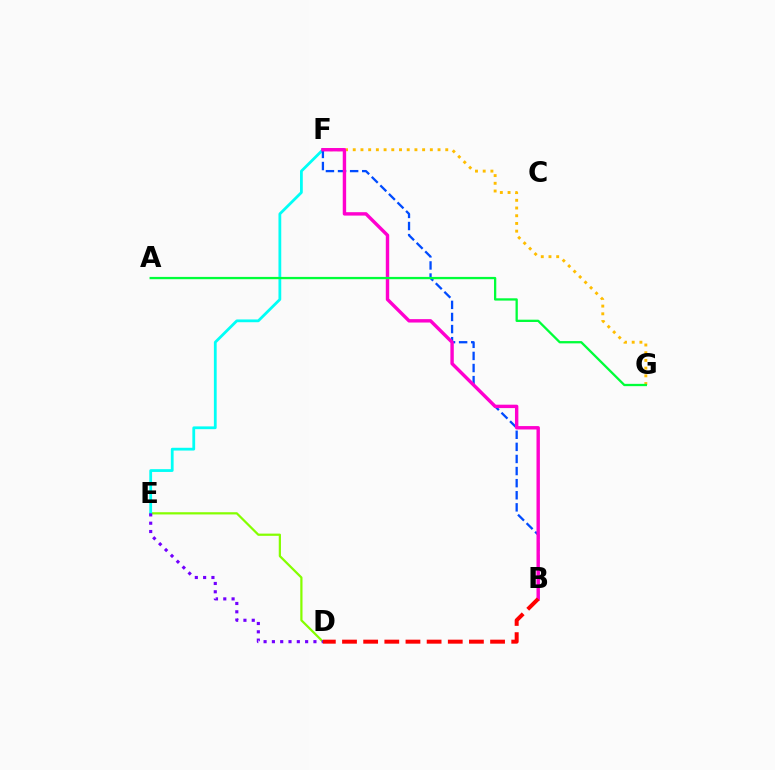{('F', 'G'): [{'color': '#ffbd00', 'line_style': 'dotted', 'thickness': 2.09}], ('D', 'E'): [{'color': '#84ff00', 'line_style': 'solid', 'thickness': 1.6}, {'color': '#7200ff', 'line_style': 'dotted', 'thickness': 2.26}], ('E', 'F'): [{'color': '#00fff6', 'line_style': 'solid', 'thickness': 2.0}], ('B', 'F'): [{'color': '#004bff', 'line_style': 'dashed', 'thickness': 1.64}, {'color': '#ff00cf', 'line_style': 'solid', 'thickness': 2.45}], ('A', 'G'): [{'color': '#00ff39', 'line_style': 'solid', 'thickness': 1.65}], ('B', 'D'): [{'color': '#ff0000', 'line_style': 'dashed', 'thickness': 2.87}]}